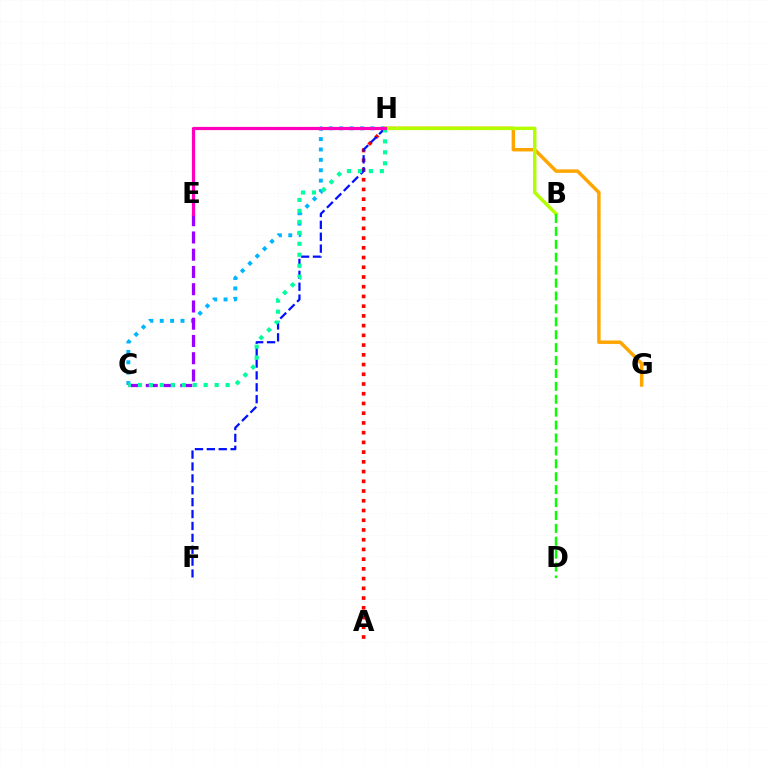{('C', 'H'): [{'color': '#00b5ff', 'line_style': 'dotted', 'thickness': 2.82}, {'color': '#00ff9d', 'line_style': 'dotted', 'thickness': 2.98}], ('A', 'H'): [{'color': '#ff0000', 'line_style': 'dotted', 'thickness': 2.64}], ('F', 'H'): [{'color': '#0010ff', 'line_style': 'dashed', 'thickness': 1.62}], ('C', 'E'): [{'color': '#9b00ff', 'line_style': 'dashed', 'thickness': 2.34}], ('G', 'H'): [{'color': '#ffa500', 'line_style': 'solid', 'thickness': 2.5}], ('B', 'H'): [{'color': '#b3ff00', 'line_style': 'solid', 'thickness': 2.47}], ('B', 'D'): [{'color': '#08ff00', 'line_style': 'dashed', 'thickness': 1.75}], ('E', 'H'): [{'color': '#ff00bd', 'line_style': 'solid', 'thickness': 2.29}]}